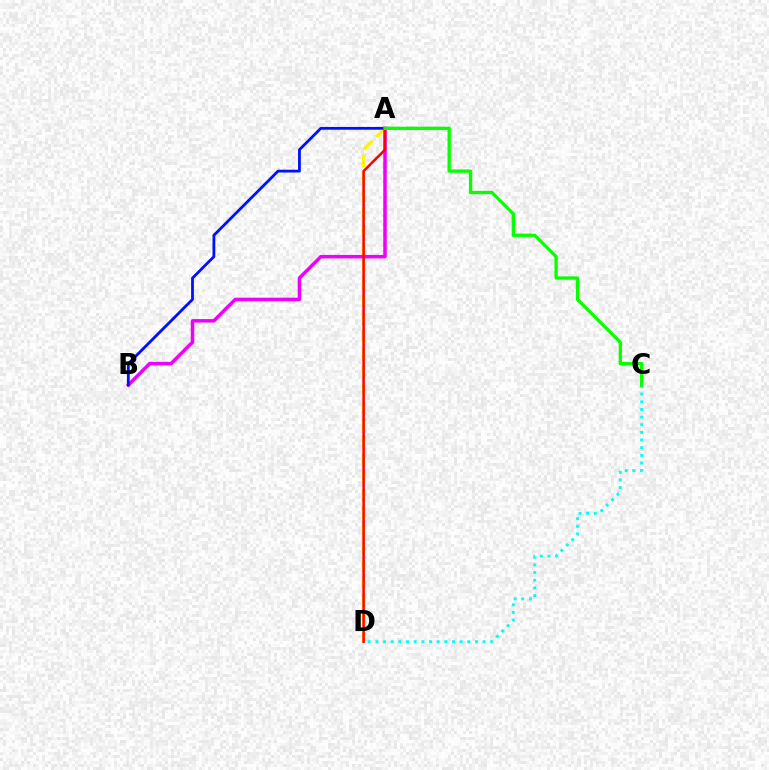{('A', 'D'): [{'color': '#fcf500', 'line_style': 'dashed', 'thickness': 2.39}, {'color': '#ff0000', 'line_style': 'solid', 'thickness': 1.8}], ('A', 'B'): [{'color': '#ee00ff', 'line_style': 'solid', 'thickness': 2.53}, {'color': '#0010ff', 'line_style': 'solid', 'thickness': 2.01}], ('C', 'D'): [{'color': '#00fff6', 'line_style': 'dotted', 'thickness': 2.08}], ('A', 'C'): [{'color': '#08ff00', 'line_style': 'solid', 'thickness': 2.37}]}